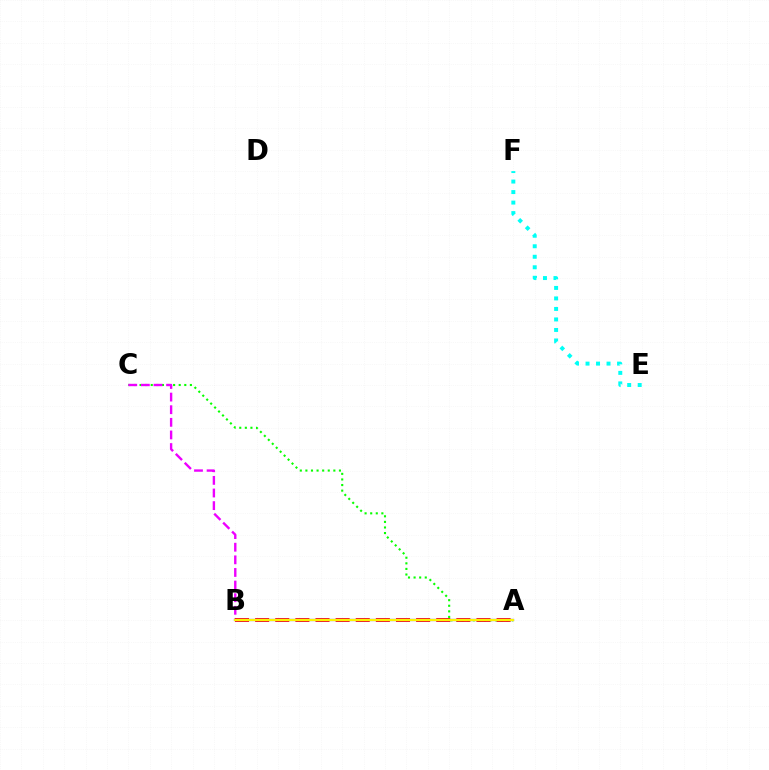{('A', 'C'): [{'color': '#08ff00', 'line_style': 'dotted', 'thickness': 1.52}], ('B', 'C'): [{'color': '#ee00ff', 'line_style': 'dashed', 'thickness': 1.71}], ('A', 'B'): [{'color': '#ff0000', 'line_style': 'dashed', 'thickness': 2.73}, {'color': '#0010ff', 'line_style': 'solid', 'thickness': 1.57}, {'color': '#fcf500', 'line_style': 'solid', 'thickness': 1.6}], ('E', 'F'): [{'color': '#00fff6', 'line_style': 'dotted', 'thickness': 2.85}]}